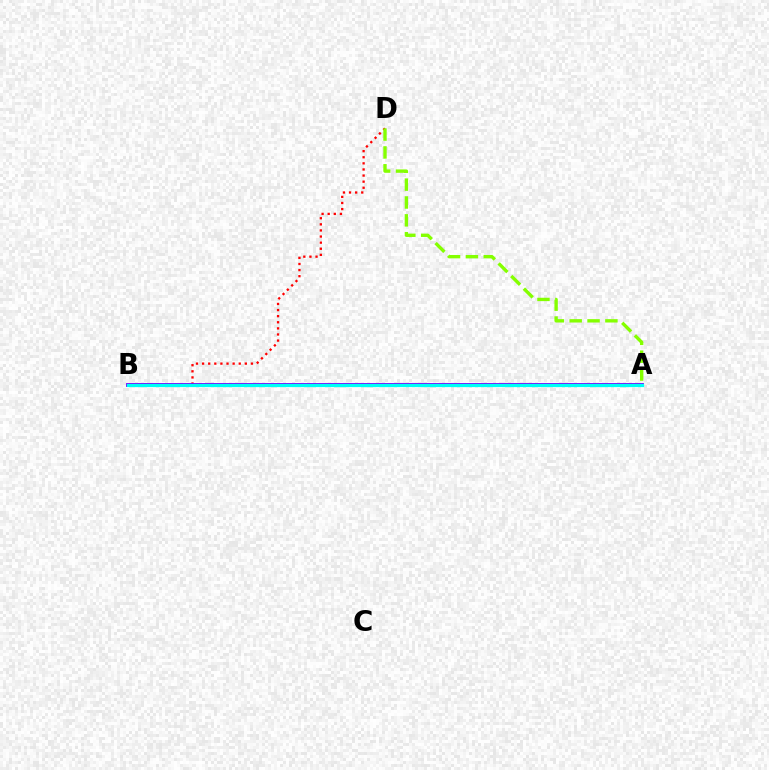{('B', 'D'): [{'color': '#ff0000', 'line_style': 'dotted', 'thickness': 1.66}], ('A', 'B'): [{'color': '#7200ff', 'line_style': 'solid', 'thickness': 2.77}, {'color': '#00fff6', 'line_style': 'solid', 'thickness': 2.31}], ('A', 'D'): [{'color': '#84ff00', 'line_style': 'dashed', 'thickness': 2.43}]}